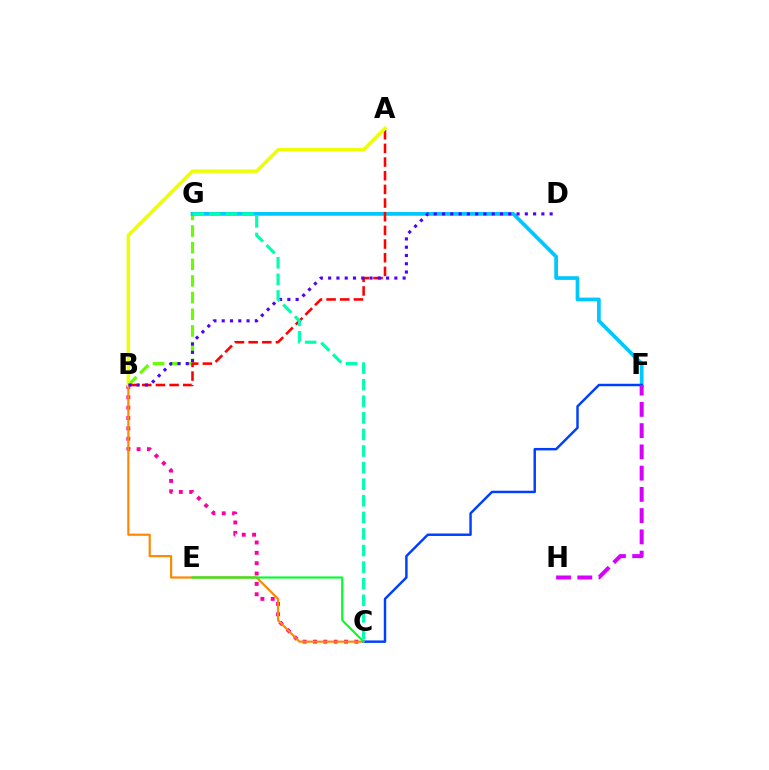{('B', 'C'): [{'color': '#ff00a0', 'line_style': 'dotted', 'thickness': 2.81}, {'color': '#ff8800', 'line_style': 'solid', 'thickness': 1.57}], ('B', 'G'): [{'color': '#66ff00', 'line_style': 'dashed', 'thickness': 2.26}], ('F', 'G'): [{'color': '#00c7ff', 'line_style': 'solid', 'thickness': 2.68}], ('A', 'B'): [{'color': '#ff0000', 'line_style': 'dashed', 'thickness': 1.86}, {'color': '#eeff00', 'line_style': 'solid', 'thickness': 2.47}], ('C', 'F'): [{'color': '#003fff', 'line_style': 'solid', 'thickness': 1.77}], ('B', 'D'): [{'color': '#4f00ff', 'line_style': 'dotted', 'thickness': 2.25}], ('C', 'E'): [{'color': '#00ff27', 'line_style': 'solid', 'thickness': 1.53}], ('F', 'H'): [{'color': '#d600ff', 'line_style': 'dashed', 'thickness': 2.89}], ('C', 'G'): [{'color': '#00ffaf', 'line_style': 'dashed', 'thickness': 2.25}]}